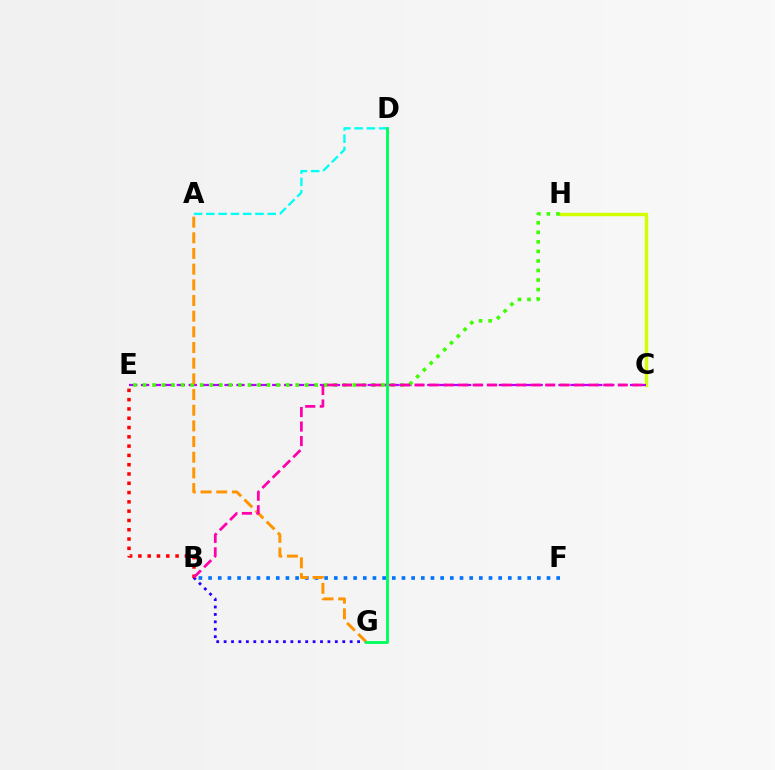{('B', 'F'): [{'color': '#0074ff', 'line_style': 'dotted', 'thickness': 2.63}], ('B', 'G'): [{'color': '#2500ff', 'line_style': 'dotted', 'thickness': 2.01}], ('C', 'H'): [{'color': '#d1ff00', 'line_style': 'solid', 'thickness': 2.43}], ('C', 'E'): [{'color': '#b900ff', 'line_style': 'dashed', 'thickness': 1.62}], ('B', 'E'): [{'color': '#ff0000', 'line_style': 'dotted', 'thickness': 2.52}], ('E', 'H'): [{'color': '#3dff00', 'line_style': 'dotted', 'thickness': 2.59}], ('A', 'G'): [{'color': '#ff9400', 'line_style': 'dashed', 'thickness': 2.13}], ('B', 'C'): [{'color': '#ff00ac', 'line_style': 'dashed', 'thickness': 1.97}], ('A', 'D'): [{'color': '#00fff6', 'line_style': 'dashed', 'thickness': 1.67}], ('D', 'G'): [{'color': '#00ff5c', 'line_style': 'solid', 'thickness': 2.07}]}